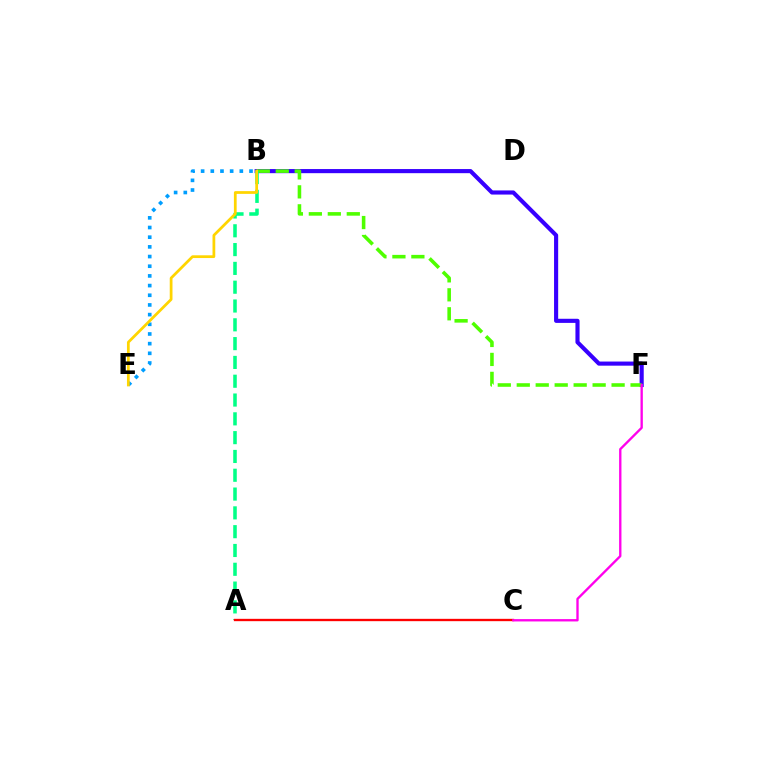{('B', 'F'): [{'color': '#3700ff', 'line_style': 'solid', 'thickness': 2.97}, {'color': '#4fff00', 'line_style': 'dashed', 'thickness': 2.58}], ('A', 'B'): [{'color': '#00ff86', 'line_style': 'dashed', 'thickness': 2.55}], ('B', 'E'): [{'color': '#009eff', 'line_style': 'dotted', 'thickness': 2.63}, {'color': '#ffd500', 'line_style': 'solid', 'thickness': 1.98}], ('A', 'C'): [{'color': '#ff0000', 'line_style': 'solid', 'thickness': 1.68}], ('C', 'F'): [{'color': '#ff00ed', 'line_style': 'solid', 'thickness': 1.69}]}